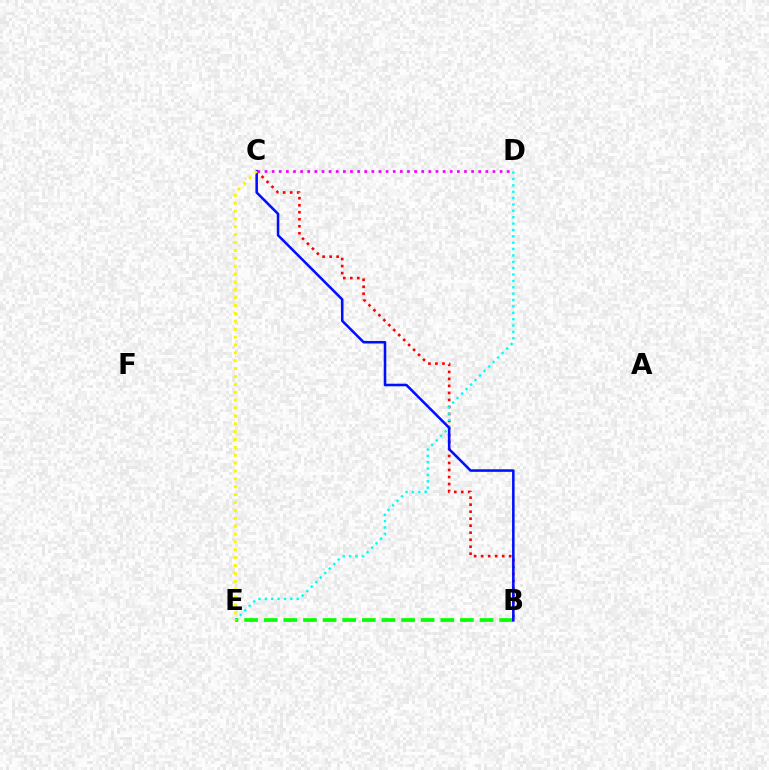{('B', 'C'): [{'color': '#ff0000', 'line_style': 'dotted', 'thickness': 1.9}, {'color': '#0010ff', 'line_style': 'solid', 'thickness': 1.84}], ('D', 'E'): [{'color': '#00fff6', 'line_style': 'dotted', 'thickness': 1.73}], ('B', 'E'): [{'color': '#08ff00', 'line_style': 'dashed', 'thickness': 2.67}], ('C', 'D'): [{'color': '#ee00ff', 'line_style': 'dotted', 'thickness': 1.94}], ('C', 'E'): [{'color': '#fcf500', 'line_style': 'dotted', 'thickness': 2.14}]}